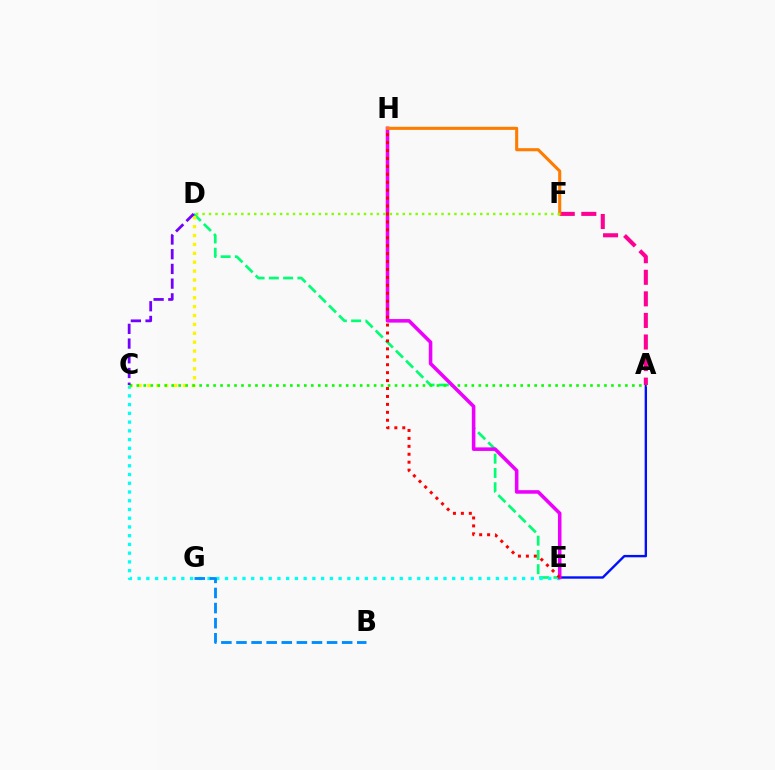{('D', 'E'): [{'color': '#00ff74', 'line_style': 'dashed', 'thickness': 1.94}], ('C', 'E'): [{'color': '#00fff6', 'line_style': 'dotted', 'thickness': 2.37}], ('A', 'E'): [{'color': '#0010ff', 'line_style': 'solid', 'thickness': 1.71}], ('C', 'D'): [{'color': '#fcf500', 'line_style': 'dotted', 'thickness': 2.41}, {'color': '#7200ff', 'line_style': 'dashed', 'thickness': 2.0}], ('B', 'G'): [{'color': '#008cff', 'line_style': 'dashed', 'thickness': 2.05}], ('A', 'C'): [{'color': '#08ff00', 'line_style': 'dotted', 'thickness': 1.9}], ('E', 'H'): [{'color': '#ee00ff', 'line_style': 'solid', 'thickness': 2.56}, {'color': '#ff0000', 'line_style': 'dotted', 'thickness': 2.16}], ('A', 'F'): [{'color': '#ff0094', 'line_style': 'dashed', 'thickness': 2.93}], ('F', 'H'): [{'color': '#ff7c00', 'line_style': 'solid', 'thickness': 2.23}], ('D', 'F'): [{'color': '#84ff00', 'line_style': 'dotted', 'thickness': 1.75}]}